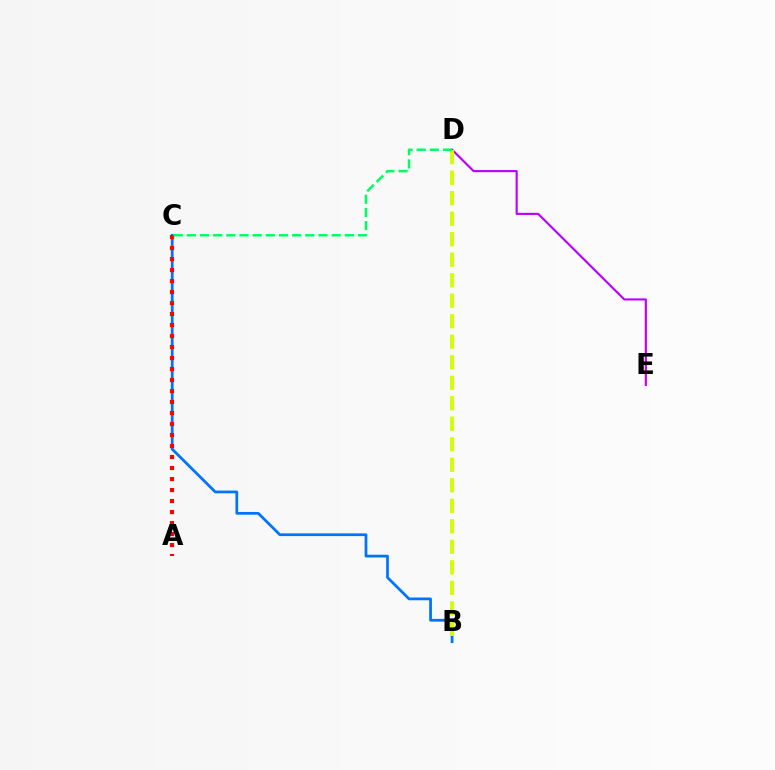{('B', 'C'): [{'color': '#0074ff', 'line_style': 'solid', 'thickness': 1.98}], ('D', 'E'): [{'color': '#b900ff', 'line_style': 'solid', 'thickness': 1.53}], ('A', 'C'): [{'color': '#ff0000', 'line_style': 'dotted', 'thickness': 2.99}], ('B', 'D'): [{'color': '#d1ff00', 'line_style': 'dashed', 'thickness': 2.79}], ('C', 'D'): [{'color': '#00ff5c', 'line_style': 'dashed', 'thickness': 1.79}]}